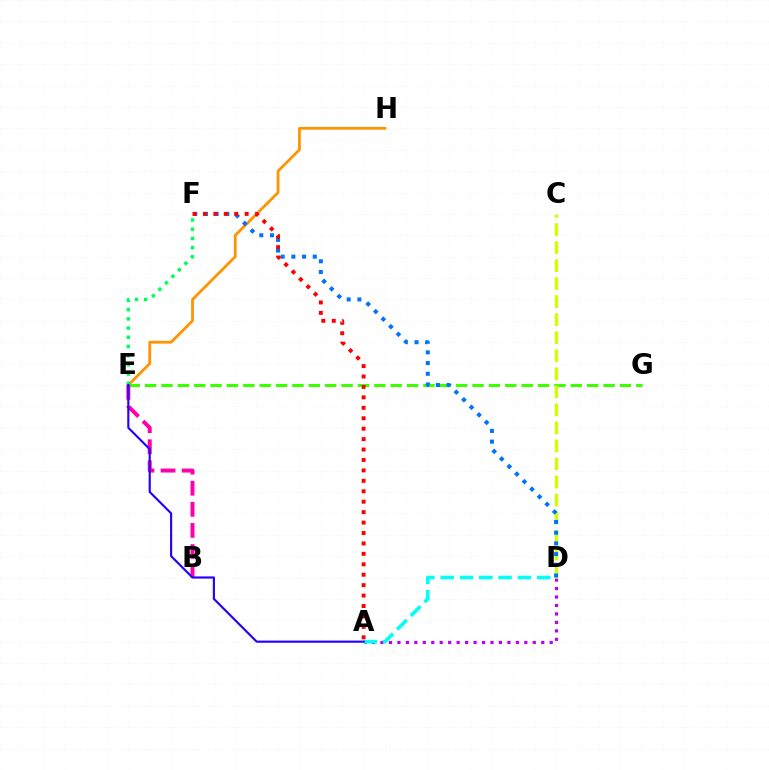{('A', 'D'): [{'color': '#b900ff', 'line_style': 'dotted', 'thickness': 2.3}, {'color': '#00fff6', 'line_style': 'dashed', 'thickness': 2.62}], ('E', 'H'): [{'color': '#ff9400', 'line_style': 'solid', 'thickness': 2.01}], ('E', 'G'): [{'color': '#3dff00', 'line_style': 'dashed', 'thickness': 2.22}], ('C', 'D'): [{'color': '#d1ff00', 'line_style': 'dashed', 'thickness': 2.45}], ('D', 'F'): [{'color': '#0074ff', 'line_style': 'dotted', 'thickness': 2.91}], ('B', 'E'): [{'color': '#ff00ac', 'line_style': 'dashed', 'thickness': 2.86}], ('A', 'F'): [{'color': '#ff0000', 'line_style': 'dotted', 'thickness': 2.83}], ('E', 'F'): [{'color': '#00ff5c', 'line_style': 'dotted', 'thickness': 2.5}], ('A', 'E'): [{'color': '#2500ff', 'line_style': 'solid', 'thickness': 1.55}]}